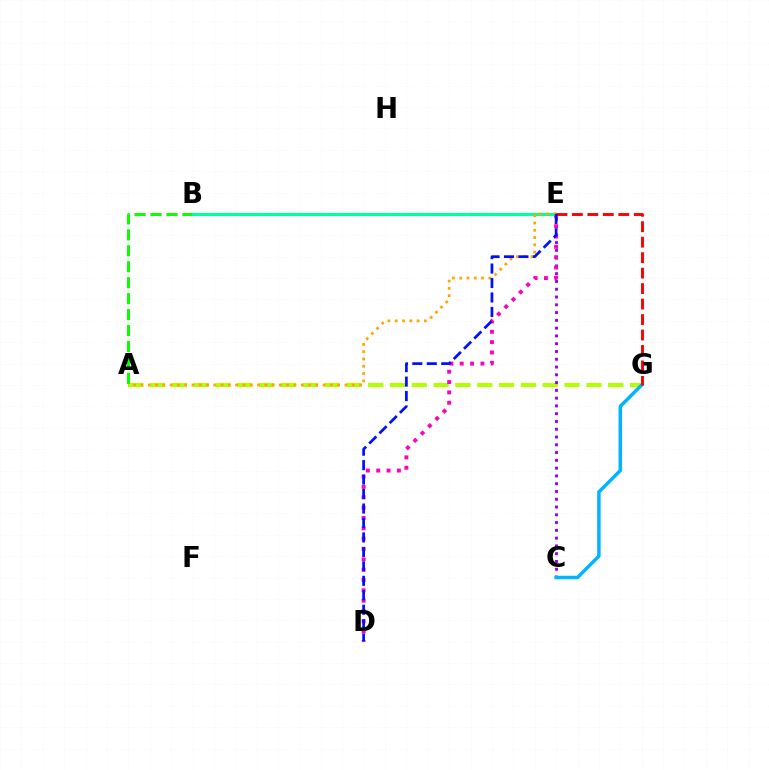{('A', 'G'): [{'color': '#b3ff00', 'line_style': 'dashed', 'thickness': 2.96}], ('C', 'E'): [{'color': '#9b00ff', 'line_style': 'dotted', 'thickness': 2.11}], ('A', 'B'): [{'color': '#08ff00', 'line_style': 'dashed', 'thickness': 2.17}], ('D', 'E'): [{'color': '#ff00bd', 'line_style': 'dotted', 'thickness': 2.81}, {'color': '#0010ff', 'line_style': 'dashed', 'thickness': 1.96}], ('C', 'G'): [{'color': '#00b5ff', 'line_style': 'solid', 'thickness': 2.5}], ('B', 'E'): [{'color': '#00ff9d', 'line_style': 'solid', 'thickness': 2.3}], ('E', 'G'): [{'color': '#ff0000', 'line_style': 'dashed', 'thickness': 2.1}], ('A', 'E'): [{'color': '#ffa500', 'line_style': 'dotted', 'thickness': 1.98}]}